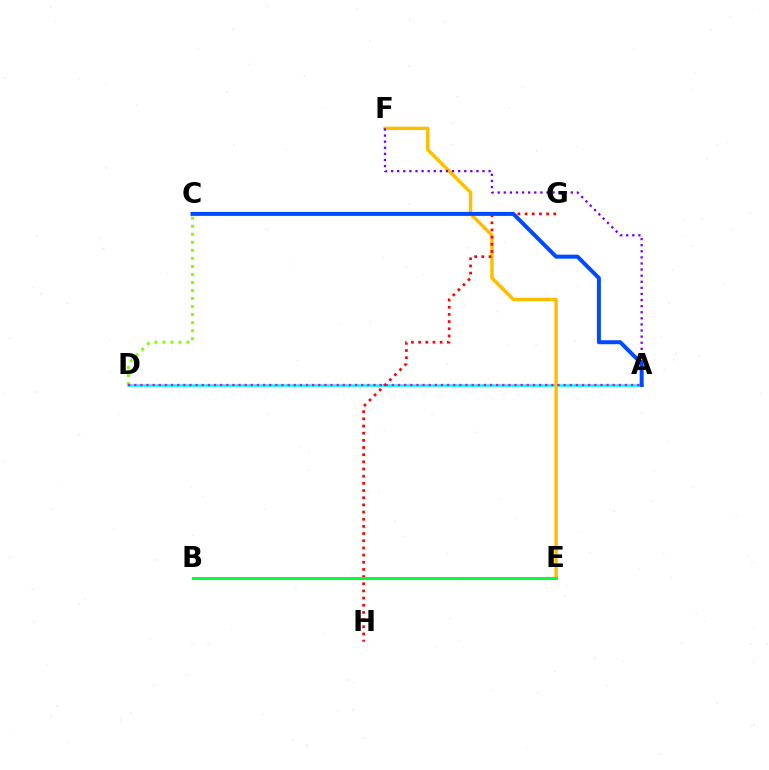{('A', 'D'): [{'color': '#00fff6', 'line_style': 'solid', 'thickness': 1.89}, {'color': '#ff00cf', 'line_style': 'dotted', 'thickness': 1.67}], ('E', 'F'): [{'color': '#ffbd00', 'line_style': 'solid', 'thickness': 2.46}], ('G', 'H'): [{'color': '#ff0000', 'line_style': 'dotted', 'thickness': 1.95}], ('B', 'E'): [{'color': '#00ff39', 'line_style': 'solid', 'thickness': 2.15}], ('A', 'F'): [{'color': '#7200ff', 'line_style': 'dotted', 'thickness': 1.66}], ('C', 'D'): [{'color': '#84ff00', 'line_style': 'dotted', 'thickness': 2.18}], ('A', 'C'): [{'color': '#004bff', 'line_style': 'solid', 'thickness': 2.87}]}